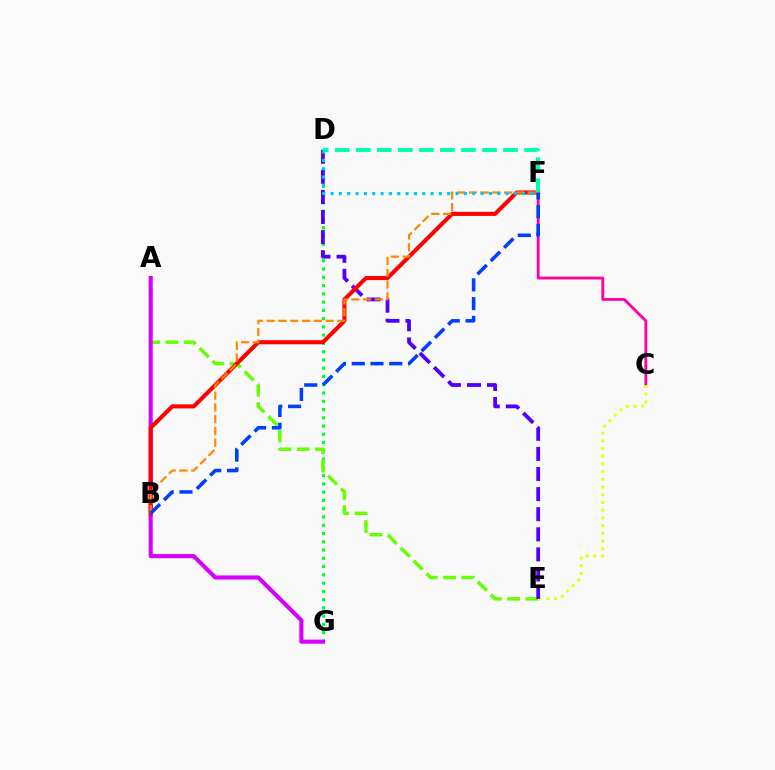{('D', 'G'): [{'color': '#00ff27', 'line_style': 'dotted', 'thickness': 2.25}], ('C', 'F'): [{'color': '#ff00a0', 'line_style': 'solid', 'thickness': 2.03}], ('A', 'E'): [{'color': '#66ff00', 'line_style': 'dashed', 'thickness': 2.48}], ('C', 'E'): [{'color': '#eeff00', 'line_style': 'dotted', 'thickness': 2.09}], ('A', 'G'): [{'color': '#d600ff', 'line_style': 'solid', 'thickness': 2.95}], ('D', 'E'): [{'color': '#4f00ff', 'line_style': 'dashed', 'thickness': 2.73}], ('B', 'F'): [{'color': '#ff0000', 'line_style': 'solid', 'thickness': 2.92}, {'color': '#ff8800', 'line_style': 'dashed', 'thickness': 1.6}, {'color': '#003fff', 'line_style': 'dashed', 'thickness': 2.55}], ('D', 'F'): [{'color': '#00ffaf', 'line_style': 'dashed', 'thickness': 2.86}, {'color': '#00c7ff', 'line_style': 'dotted', 'thickness': 2.26}]}